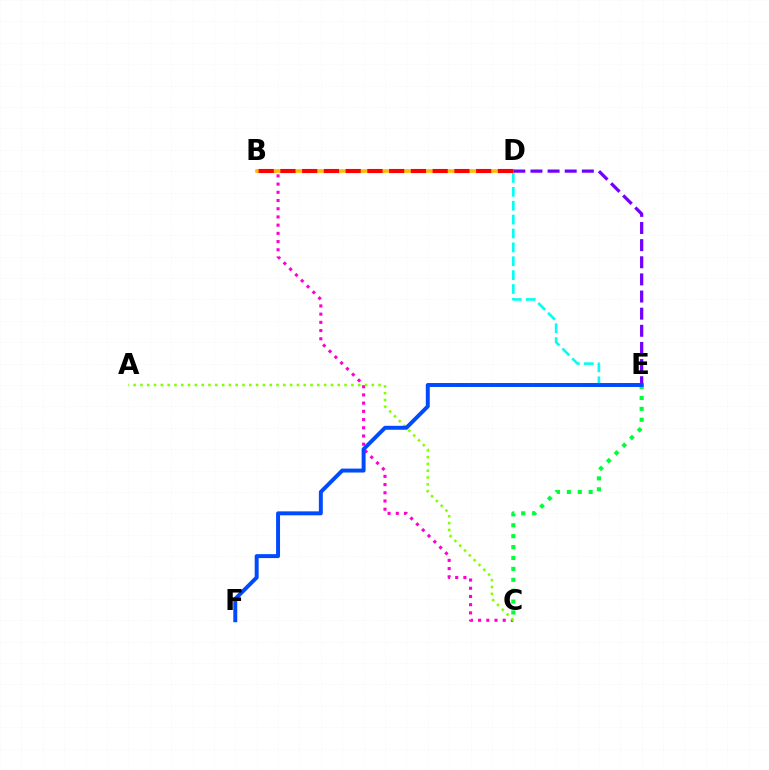{('B', 'C'): [{'color': '#ff00cf', 'line_style': 'dotted', 'thickness': 2.23}], ('A', 'C'): [{'color': '#84ff00', 'line_style': 'dotted', 'thickness': 1.85}], ('C', 'E'): [{'color': '#00ff39', 'line_style': 'dotted', 'thickness': 2.96}], ('D', 'E'): [{'color': '#00fff6', 'line_style': 'dashed', 'thickness': 1.89}, {'color': '#7200ff', 'line_style': 'dashed', 'thickness': 2.33}], ('B', 'D'): [{'color': '#ffbd00', 'line_style': 'solid', 'thickness': 2.63}, {'color': '#ff0000', 'line_style': 'dashed', 'thickness': 2.95}], ('E', 'F'): [{'color': '#004bff', 'line_style': 'solid', 'thickness': 2.84}]}